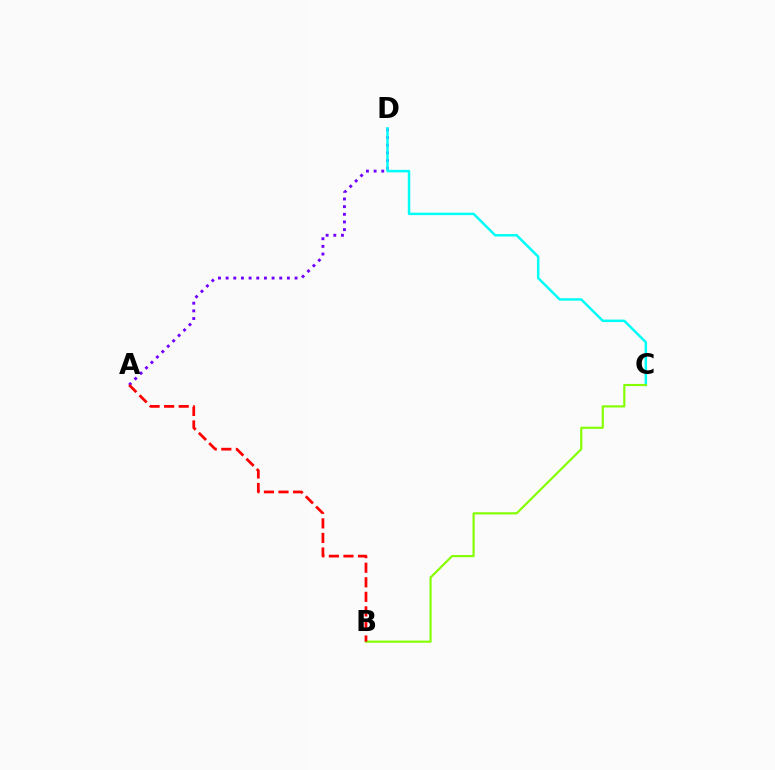{('A', 'D'): [{'color': '#7200ff', 'line_style': 'dotted', 'thickness': 2.08}], ('C', 'D'): [{'color': '#00fff6', 'line_style': 'solid', 'thickness': 1.79}], ('B', 'C'): [{'color': '#84ff00', 'line_style': 'solid', 'thickness': 1.55}], ('A', 'B'): [{'color': '#ff0000', 'line_style': 'dashed', 'thickness': 1.98}]}